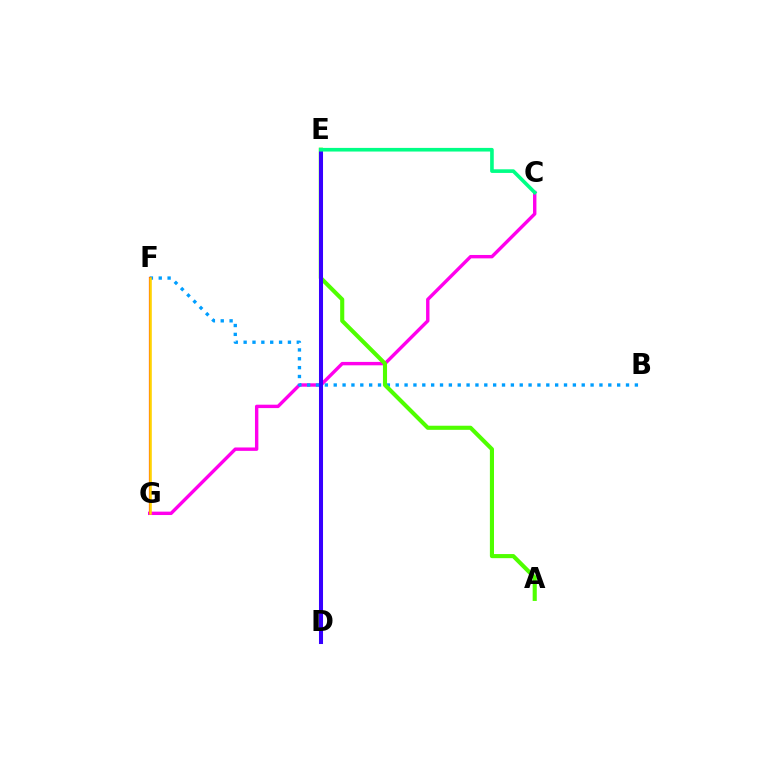{('C', 'G'): [{'color': '#ff00ed', 'line_style': 'solid', 'thickness': 2.45}], ('B', 'F'): [{'color': '#009eff', 'line_style': 'dotted', 'thickness': 2.41}], ('A', 'E'): [{'color': '#4fff00', 'line_style': 'solid', 'thickness': 2.96}], ('D', 'E'): [{'color': '#3700ff', 'line_style': 'solid', 'thickness': 2.91}], ('F', 'G'): [{'color': '#ff0000', 'line_style': 'solid', 'thickness': 1.57}, {'color': '#ffd500', 'line_style': 'solid', 'thickness': 1.8}], ('C', 'E'): [{'color': '#00ff86', 'line_style': 'solid', 'thickness': 2.61}]}